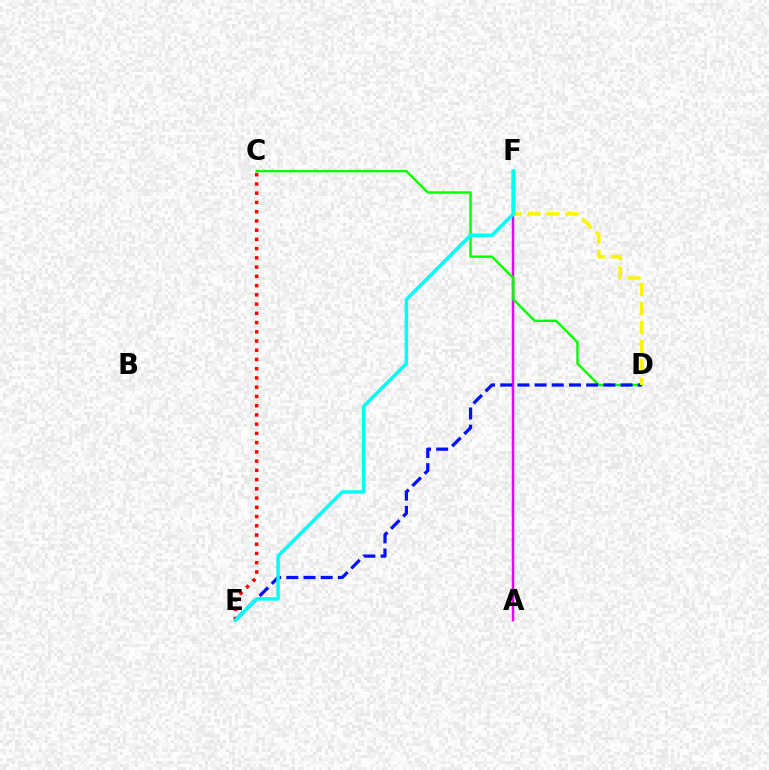{('A', 'F'): [{'color': '#ee00ff', 'line_style': 'solid', 'thickness': 1.79}], ('C', 'E'): [{'color': '#ff0000', 'line_style': 'dotted', 'thickness': 2.51}], ('C', 'D'): [{'color': '#08ff00', 'line_style': 'solid', 'thickness': 1.75}], ('D', 'E'): [{'color': '#0010ff', 'line_style': 'dashed', 'thickness': 2.33}], ('D', 'F'): [{'color': '#fcf500', 'line_style': 'dashed', 'thickness': 2.58}], ('E', 'F'): [{'color': '#00fff6', 'line_style': 'solid', 'thickness': 2.51}]}